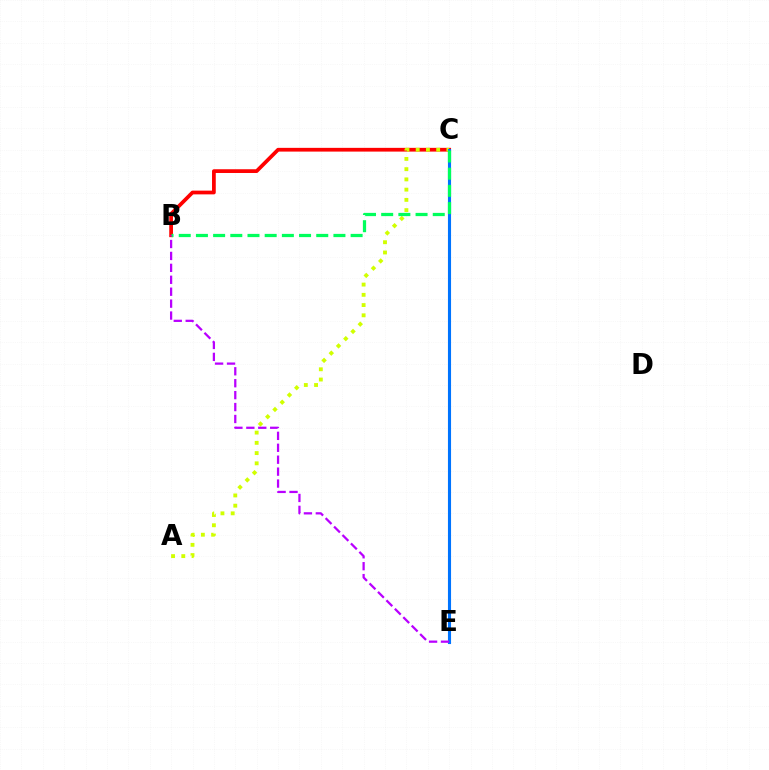{('B', 'C'): [{'color': '#ff0000', 'line_style': 'solid', 'thickness': 2.69}, {'color': '#00ff5c', 'line_style': 'dashed', 'thickness': 2.34}], ('A', 'C'): [{'color': '#d1ff00', 'line_style': 'dotted', 'thickness': 2.78}], ('C', 'E'): [{'color': '#0074ff', 'line_style': 'solid', 'thickness': 2.23}], ('B', 'E'): [{'color': '#b900ff', 'line_style': 'dashed', 'thickness': 1.62}]}